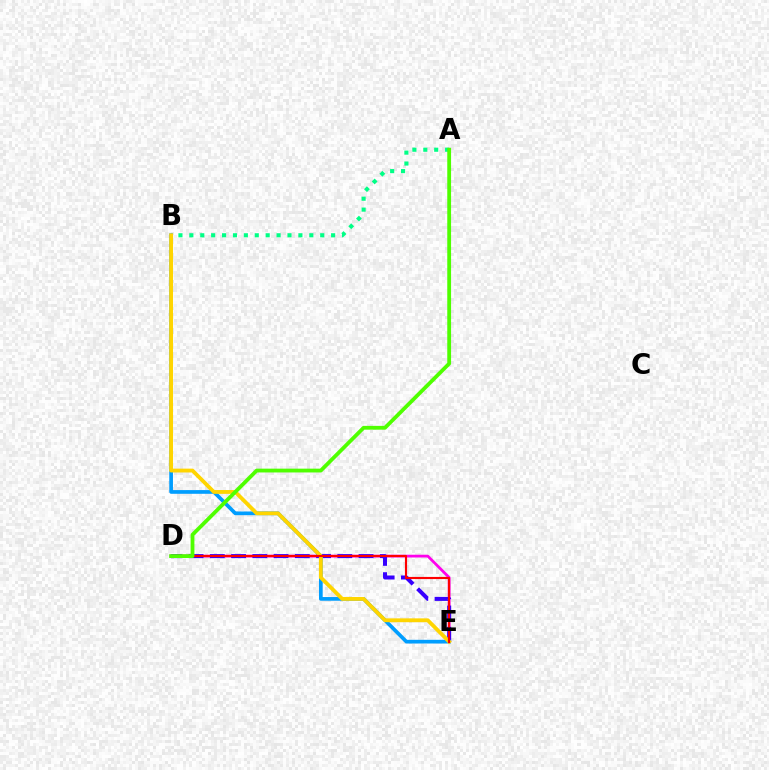{('D', 'E'): [{'color': '#ff00ed', 'line_style': 'solid', 'thickness': 1.99}, {'color': '#3700ff', 'line_style': 'dashed', 'thickness': 2.89}, {'color': '#ff0000', 'line_style': 'solid', 'thickness': 1.54}], ('A', 'B'): [{'color': '#00ff86', 'line_style': 'dotted', 'thickness': 2.96}], ('B', 'E'): [{'color': '#009eff', 'line_style': 'solid', 'thickness': 2.67}, {'color': '#ffd500', 'line_style': 'solid', 'thickness': 2.76}], ('A', 'D'): [{'color': '#4fff00', 'line_style': 'solid', 'thickness': 2.74}]}